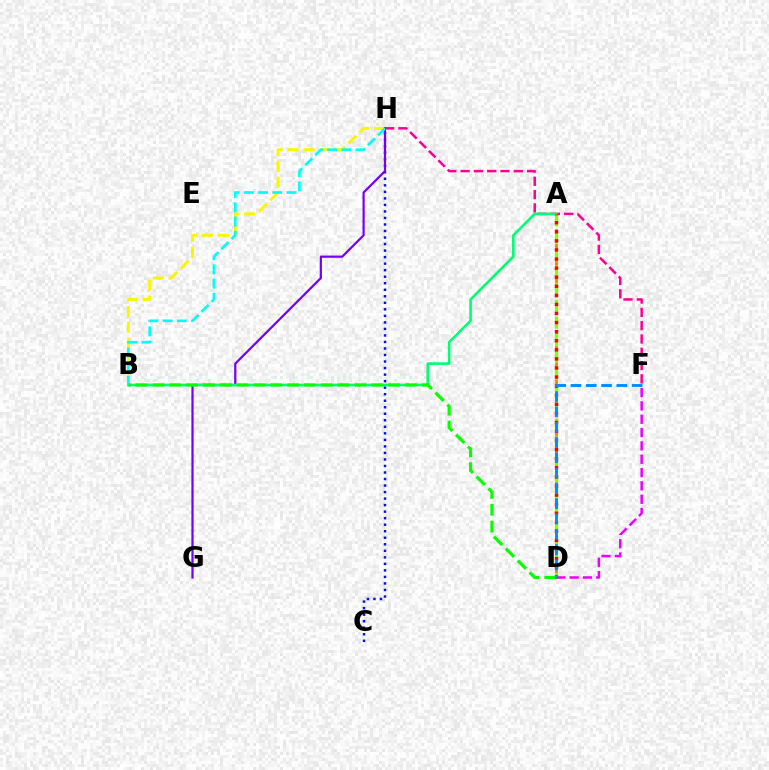{('D', 'F'): [{'color': '#ee00ff', 'line_style': 'dashed', 'thickness': 1.81}, {'color': '#008cff', 'line_style': 'dashed', 'thickness': 2.08}], ('B', 'H'): [{'color': '#fcf500', 'line_style': 'dashed', 'thickness': 2.16}, {'color': '#00fff6', 'line_style': 'dashed', 'thickness': 1.93}], ('C', 'H'): [{'color': '#0010ff', 'line_style': 'dotted', 'thickness': 1.77}], ('F', 'H'): [{'color': '#ff0094', 'line_style': 'dashed', 'thickness': 1.81}], ('G', 'H'): [{'color': '#7200ff', 'line_style': 'solid', 'thickness': 1.59}], ('A', 'B'): [{'color': '#00ff74', 'line_style': 'solid', 'thickness': 1.88}], ('A', 'D'): [{'color': '#ff7c00', 'line_style': 'dashed', 'thickness': 1.98}, {'color': '#84ff00', 'line_style': 'dashed', 'thickness': 2.32}, {'color': '#ff0000', 'line_style': 'dotted', 'thickness': 2.47}], ('B', 'D'): [{'color': '#08ff00', 'line_style': 'dashed', 'thickness': 2.29}]}